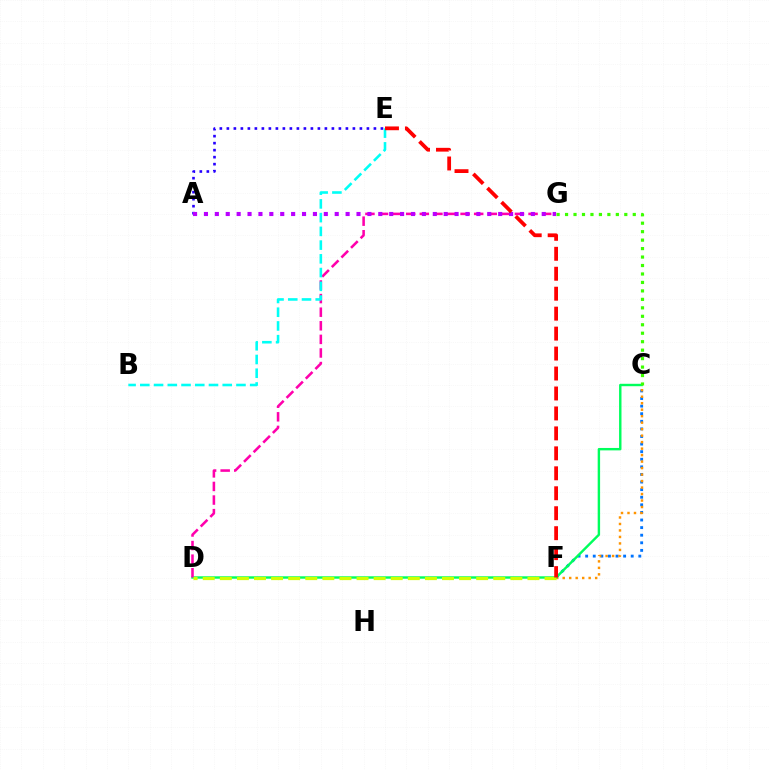{('C', 'F'): [{'color': '#0074ff', 'line_style': 'dotted', 'thickness': 2.06}, {'color': '#ff9400', 'line_style': 'dotted', 'thickness': 1.76}], ('C', 'D'): [{'color': '#00ff5c', 'line_style': 'solid', 'thickness': 1.74}], ('A', 'E'): [{'color': '#2500ff', 'line_style': 'dotted', 'thickness': 1.9}], ('D', 'G'): [{'color': '#ff00ac', 'line_style': 'dashed', 'thickness': 1.85}], ('A', 'G'): [{'color': '#b900ff', 'line_style': 'dotted', 'thickness': 2.96}], ('D', 'F'): [{'color': '#d1ff00', 'line_style': 'dashed', 'thickness': 2.32}], ('B', 'E'): [{'color': '#00fff6', 'line_style': 'dashed', 'thickness': 1.87}], ('C', 'G'): [{'color': '#3dff00', 'line_style': 'dotted', 'thickness': 2.3}], ('E', 'F'): [{'color': '#ff0000', 'line_style': 'dashed', 'thickness': 2.71}]}